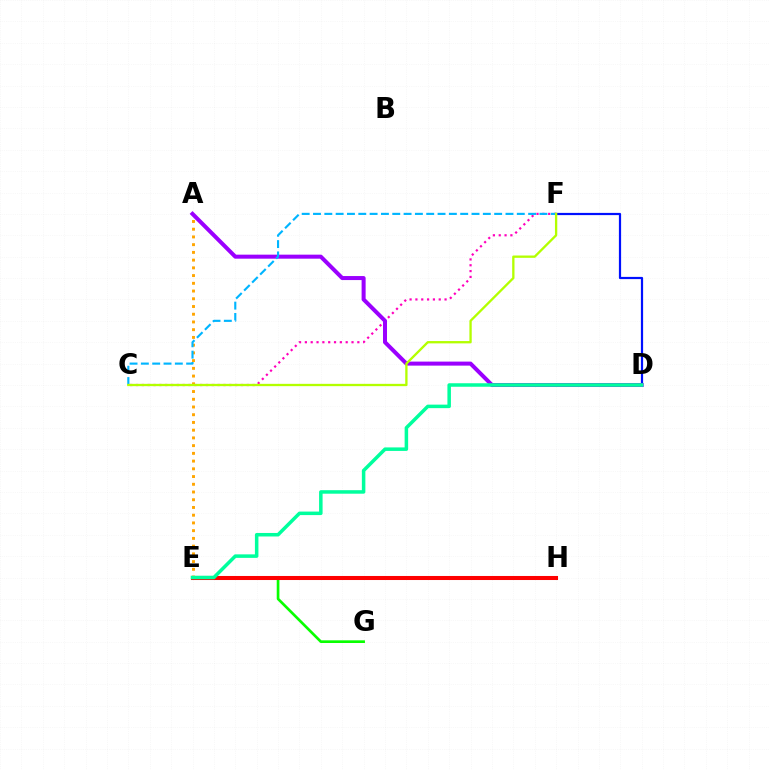{('D', 'F'): [{'color': '#0010ff', 'line_style': 'solid', 'thickness': 1.59}], ('E', 'G'): [{'color': '#08ff00', 'line_style': 'solid', 'thickness': 1.93}], ('A', 'E'): [{'color': '#ffa500', 'line_style': 'dotted', 'thickness': 2.1}], ('C', 'F'): [{'color': '#ff00bd', 'line_style': 'dotted', 'thickness': 1.58}, {'color': '#00b5ff', 'line_style': 'dashed', 'thickness': 1.54}, {'color': '#b3ff00', 'line_style': 'solid', 'thickness': 1.67}], ('E', 'H'): [{'color': '#ff0000', 'line_style': 'solid', 'thickness': 2.91}], ('A', 'D'): [{'color': '#9b00ff', 'line_style': 'solid', 'thickness': 2.89}], ('D', 'E'): [{'color': '#00ff9d', 'line_style': 'solid', 'thickness': 2.53}]}